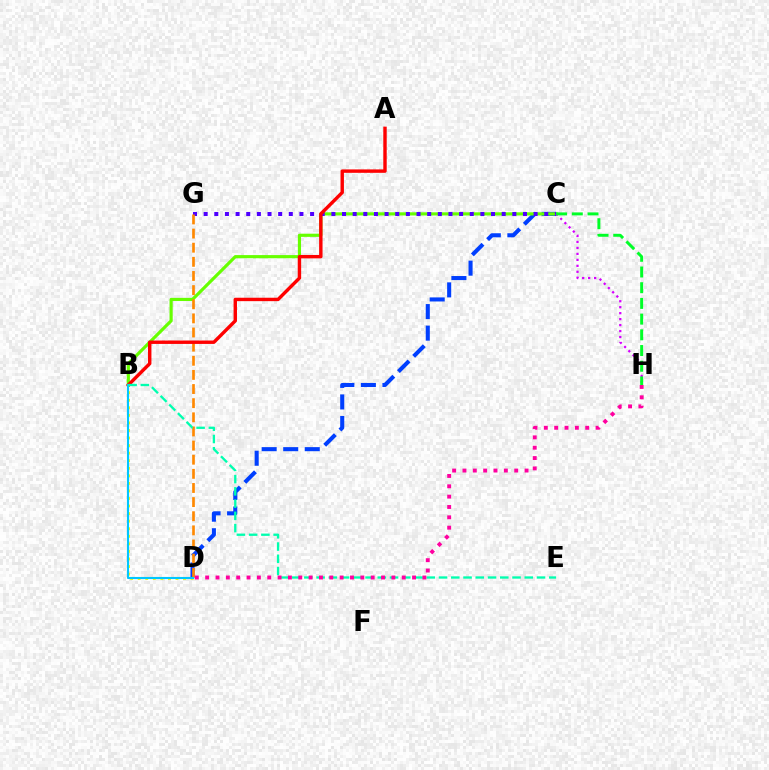{('B', 'D'): [{'color': '#eeff00', 'line_style': 'dotted', 'thickness': 2.05}, {'color': '#00c7ff', 'line_style': 'solid', 'thickness': 1.52}], ('C', 'D'): [{'color': '#003fff', 'line_style': 'dashed', 'thickness': 2.93}], ('B', 'C'): [{'color': '#66ff00', 'line_style': 'solid', 'thickness': 2.28}], ('C', 'G'): [{'color': '#4f00ff', 'line_style': 'dotted', 'thickness': 2.89}], ('D', 'G'): [{'color': '#ff8800', 'line_style': 'dashed', 'thickness': 1.92}], ('A', 'B'): [{'color': '#ff0000', 'line_style': 'solid', 'thickness': 2.46}], ('C', 'H'): [{'color': '#d600ff', 'line_style': 'dotted', 'thickness': 1.62}, {'color': '#00ff27', 'line_style': 'dashed', 'thickness': 2.13}], ('B', 'E'): [{'color': '#00ffaf', 'line_style': 'dashed', 'thickness': 1.66}], ('D', 'H'): [{'color': '#ff00a0', 'line_style': 'dotted', 'thickness': 2.81}]}